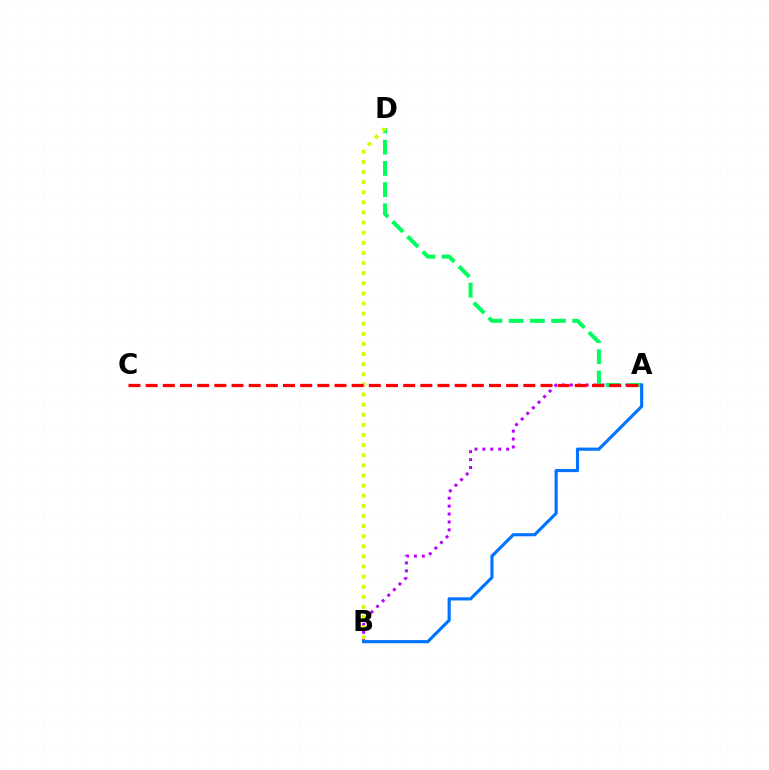{('A', 'B'): [{'color': '#b900ff', 'line_style': 'dotted', 'thickness': 2.15}, {'color': '#0074ff', 'line_style': 'solid', 'thickness': 2.26}], ('A', 'D'): [{'color': '#00ff5c', 'line_style': 'dashed', 'thickness': 2.88}], ('B', 'D'): [{'color': '#d1ff00', 'line_style': 'dotted', 'thickness': 2.75}], ('A', 'C'): [{'color': '#ff0000', 'line_style': 'dashed', 'thickness': 2.33}]}